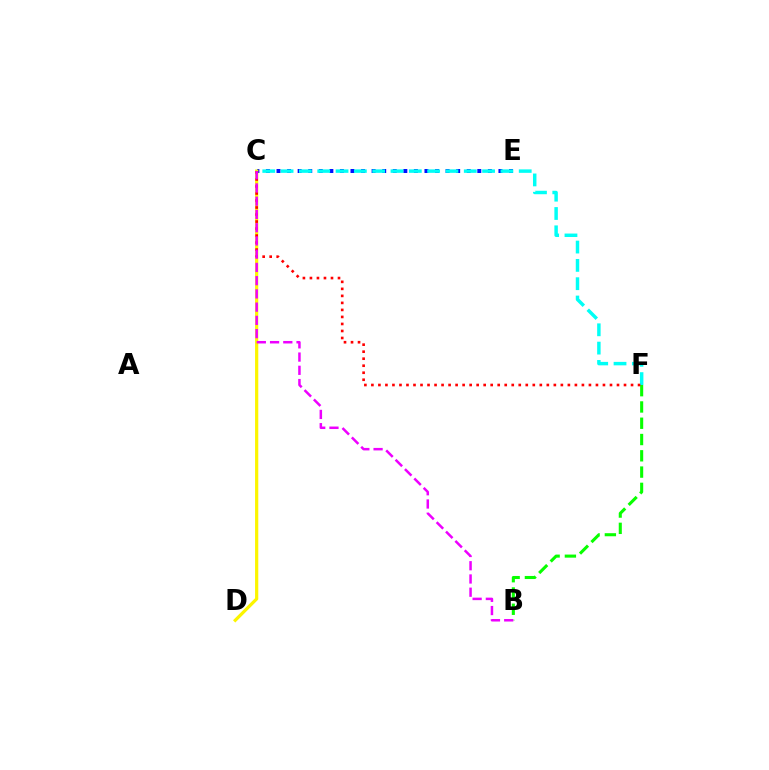{('C', 'E'): [{'color': '#0010ff', 'line_style': 'dotted', 'thickness': 2.87}], ('B', 'F'): [{'color': '#08ff00', 'line_style': 'dashed', 'thickness': 2.21}], ('C', 'D'): [{'color': '#fcf500', 'line_style': 'solid', 'thickness': 2.31}], ('C', 'F'): [{'color': '#00fff6', 'line_style': 'dashed', 'thickness': 2.49}, {'color': '#ff0000', 'line_style': 'dotted', 'thickness': 1.91}], ('B', 'C'): [{'color': '#ee00ff', 'line_style': 'dashed', 'thickness': 1.8}]}